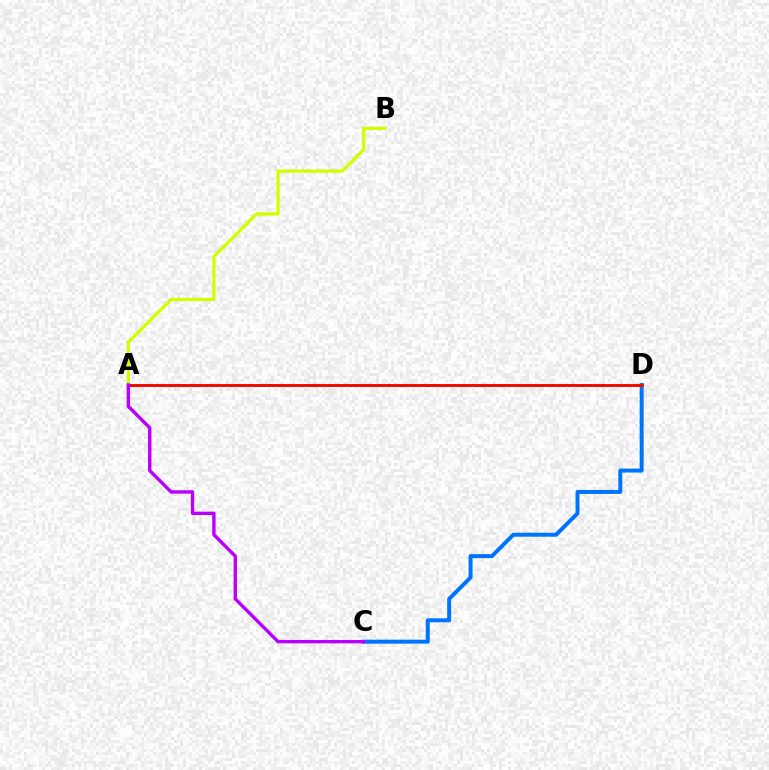{('A', 'B'): [{'color': '#d1ff00', 'line_style': 'solid', 'thickness': 2.33}], ('C', 'D'): [{'color': '#0074ff', 'line_style': 'solid', 'thickness': 2.87}], ('A', 'D'): [{'color': '#00ff5c', 'line_style': 'solid', 'thickness': 2.07}, {'color': '#ff0000', 'line_style': 'solid', 'thickness': 2.02}], ('A', 'C'): [{'color': '#b900ff', 'line_style': 'solid', 'thickness': 2.43}]}